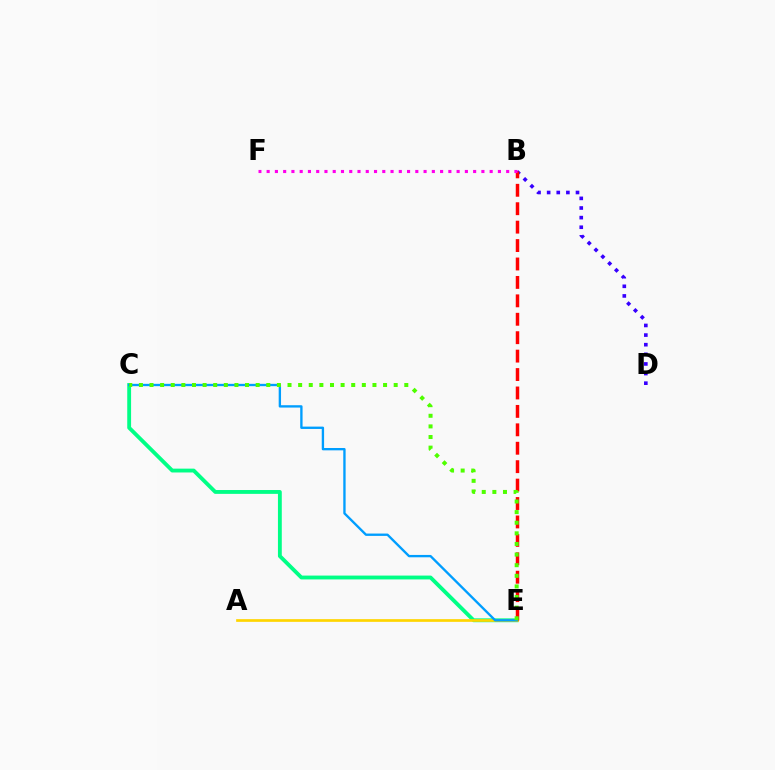{('C', 'E'): [{'color': '#00ff86', 'line_style': 'solid', 'thickness': 2.76}, {'color': '#009eff', 'line_style': 'solid', 'thickness': 1.69}, {'color': '#4fff00', 'line_style': 'dotted', 'thickness': 2.88}], ('B', 'D'): [{'color': '#3700ff', 'line_style': 'dotted', 'thickness': 2.61}], ('A', 'E'): [{'color': '#ffd500', 'line_style': 'solid', 'thickness': 1.94}], ('B', 'E'): [{'color': '#ff0000', 'line_style': 'dashed', 'thickness': 2.5}], ('B', 'F'): [{'color': '#ff00ed', 'line_style': 'dotted', 'thickness': 2.24}]}